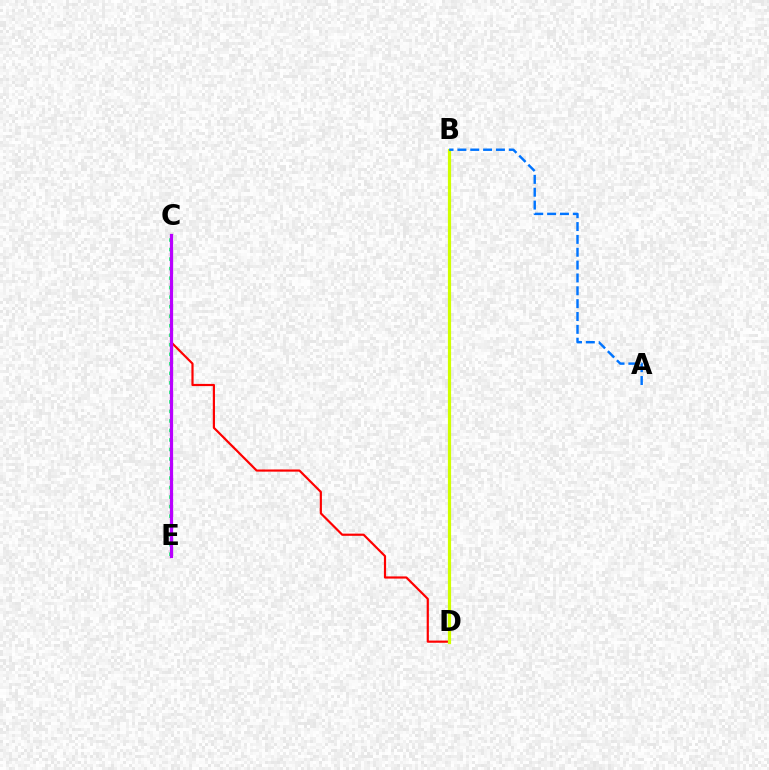{('C', 'D'): [{'color': '#ff0000', 'line_style': 'solid', 'thickness': 1.57}], ('B', 'D'): [{'color': '#d1ff00', 'line_style': 'solid', 'thickness': 2.3}], ('C', 'E'): [{'color': '#00ff5c', 'line_style': 'dotted', 'thickness': 2.59}, {'color': '#b900ff', 'line_style': 'solid', 'thickness': 2.33}], ('A', 'B'): [{'color': '#0074ff', 'line_style': 'dashed', 'thickness': 1.75}]}